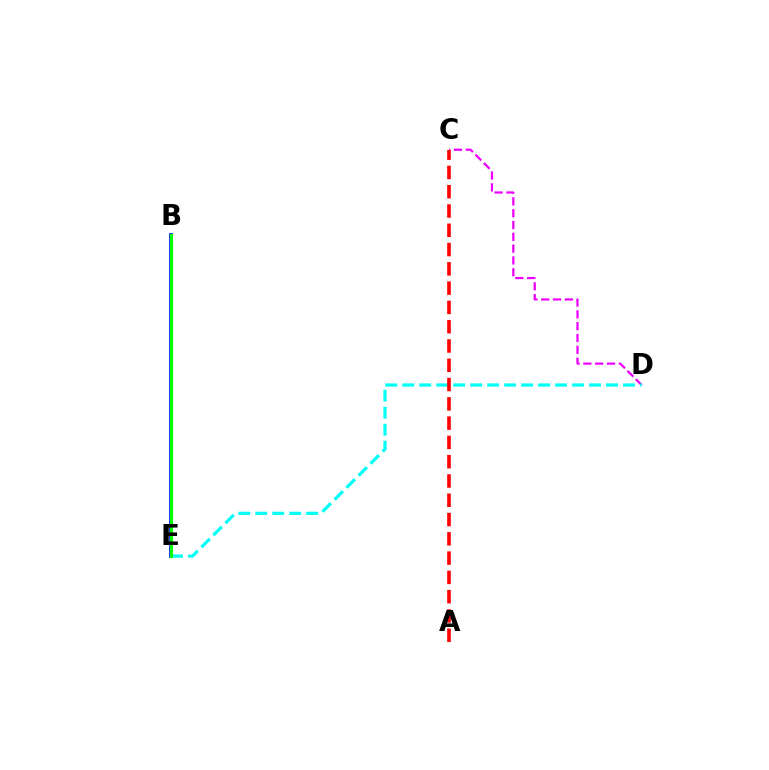{('C', 'D'): [{'color': '#ee00ff', 'line_style': 'dashed', 'thickness': 1.6}], ('B', 'E'): [{'color': '#fcf500', 'line_style': 'dashed', 'thickness': 1.89}, {'color': '#0010ff', 'line_style': 'solid', 'thickness': 2.7}, {'color': '#08ff00', 'line_style': 'solid', 'thickness': 2.31}], ('D', 'E'): [{'color': '#00fff6', 'line_style': 'dashed', 'thickness': 2.31}], ('A', 'C'): [{'color': '#ff0000', 'line_style': 'dashed', 'thickness': 2.62}]}